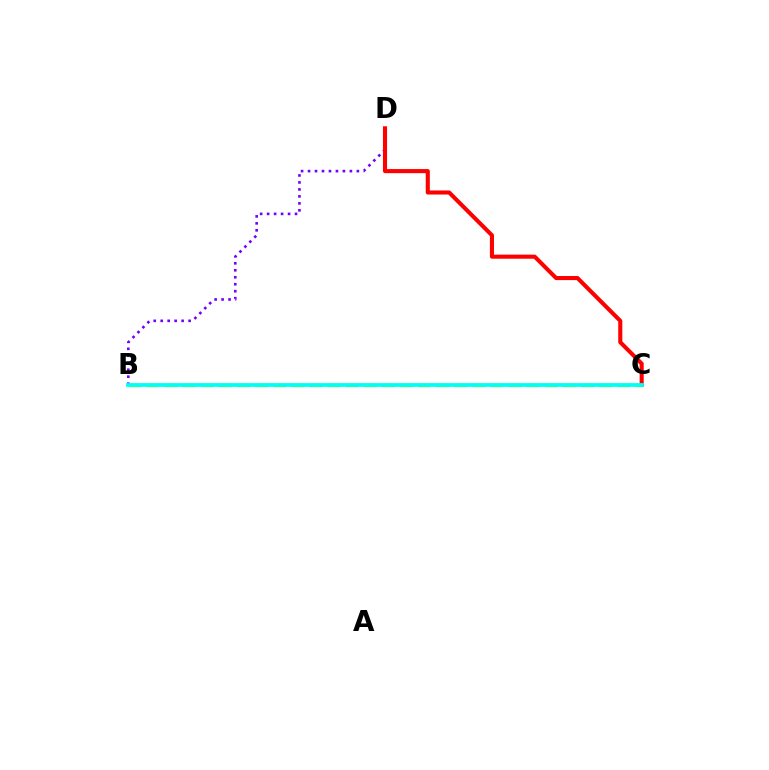{('B', 'D'): [{'color': '#7200ff', 'line_style': 'dotted', 'thickness': 1.89}], ('C', 'D'): [{'color': '#ff0000', 'line_style': 'solid', 'thickness': 2.94}], ('B', 'C'): [{'color': '#84ff00', 'line_style': 'dashed', 'thickness': 2.46}, {'color': '#00fff6', 'line_style': 'solid', 'thickness': 2.71}]}